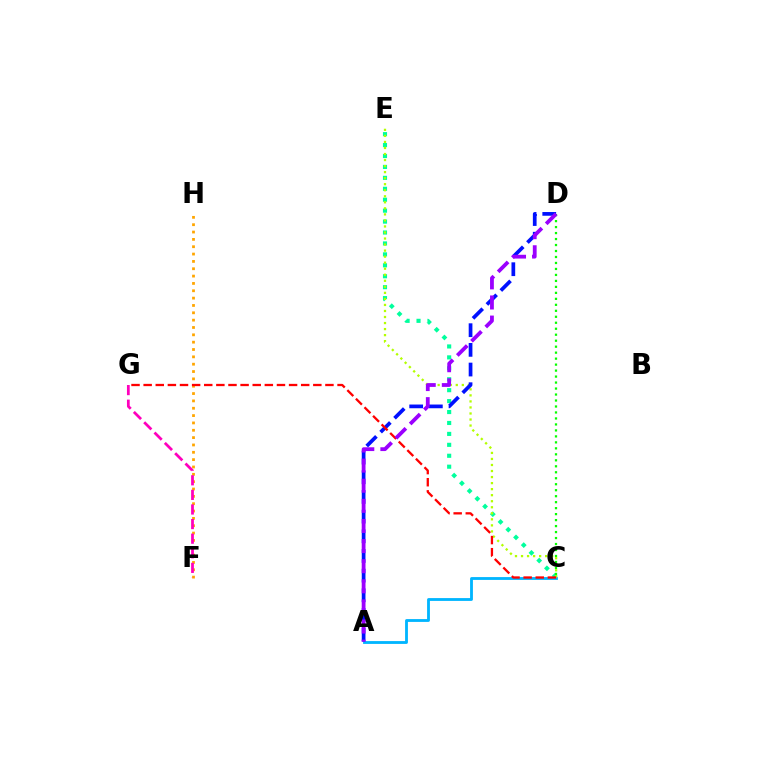{('C', 'E'): [{'color': '#00ff9d', 'line_style': 'dotted', 'thickness': 2.97}, {'color': '#b3ff00', 'line_style': 'dotted', 'thickness': 1.64}], ('C', 'D'): [{'color': '#08ff00', 'line_style': 'dotted', 'thickness': 1.62}], ('A', 'C'): [{'color': '#00b5ff', 'line_style': 'solid', 'thickness': 2.04}], ('F', 'H'): [{'color': '#ffa500', 'line_style': 'dotted', 'thickness': 1.99}], ('F', 'G'): [{'color': '#ff00bd', 'line_style': 'dashed', 'thickness': 1.98}], ('A', 'D'): [{'color': '#0010ff', 'line_style': 'dashed', 'thickness': 2.67}, {'color': '#9b00ff', 'line_style': 'dashed', 'thickness': 2.73}], ('C', 'G'): [{'color': '#ff0000', 'line_style': 'dashed', 'thickness': 1.65}]}